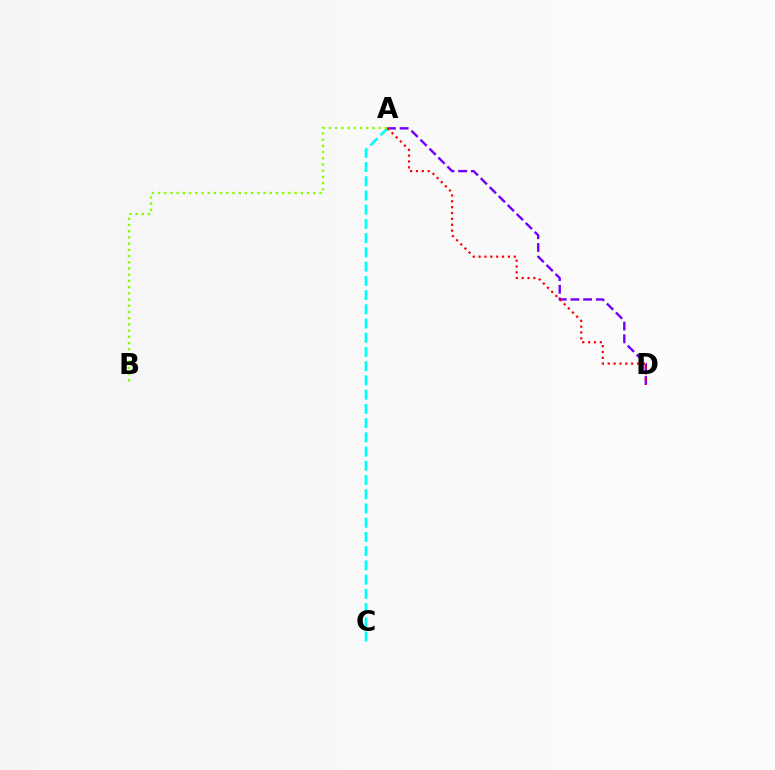{('A', 'C'): [{'color': '#00fff6', 'line_style': 'dashed', 'thickness': 1.93}], ('A', 'D'): [{'color': '#7200ff', 'line_style': 'dashed', 'thickness': 1.72}, {'color': '#ff0000', 'line_style': 'dotted', 'thickness': 1.59}], ('A', 'B'): [{'color': '#84ff00', 'line_style': 'dotted', 'thickness': 1.69}]}